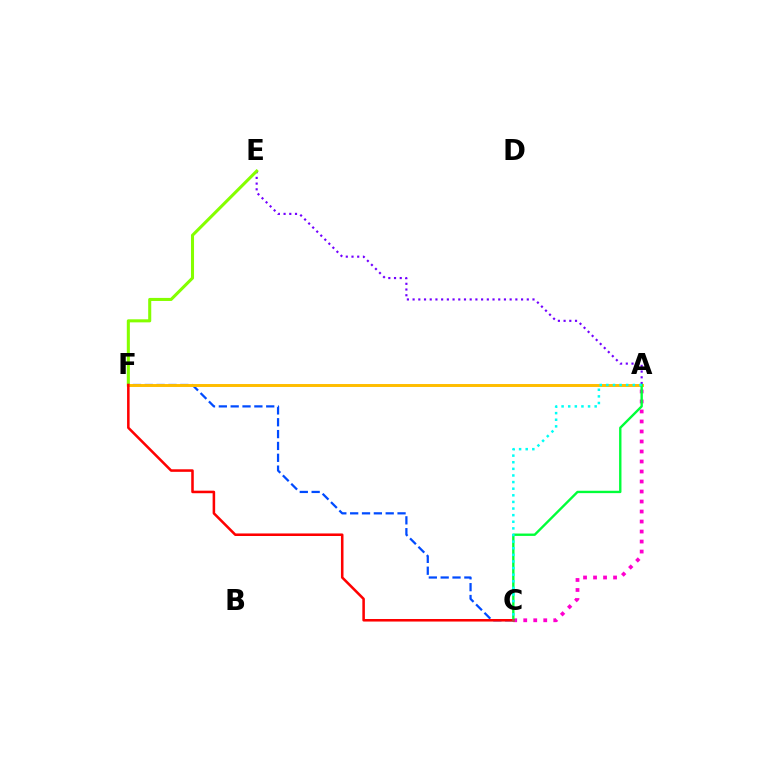{('A', 'C'): [{'color': '#ff00cf', 'line_style': 'dotted', 'thickness': 2.72}, {'color': '#00ff39', 'line_style': 'solid', 'thickness': 1.71}, {'color': '#00fff6', 'line_style': 'dotted', 'thickness': 1.8}], ('A', 'E'): [{'color': '#7200ff', 'line_style': 'dotted', 'thickness': 1.55}], ('E', 'F'): [{'color': '#84ff00', 'line_style': 'solid', 'thickness': 2.2}], ('C', 'F'): [{'color': '#004bff', 'line_style': 'dashed', 'thickness': 1.61}, {'color': '#ff0000', 'line_style': 'solid', 'thickness': 1.83}], ('A', 'F'): [{'color': '#ffbd00', 'line_style': 'solid', 'thickness': 2.12}]}